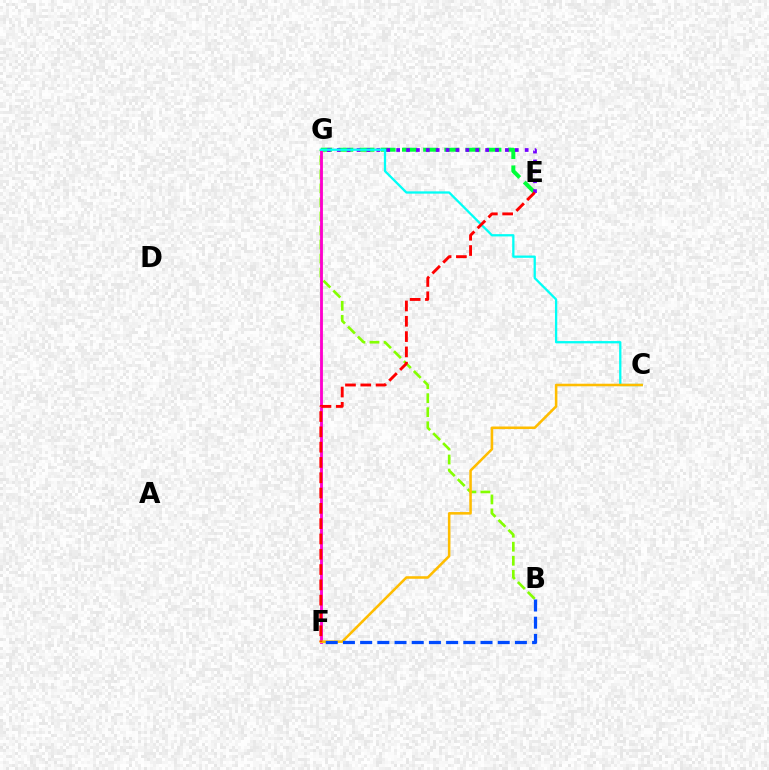{('B', 'G'): [{'color': '#84ff00', 'line_style': 'dashed', 'thickness': 1.91}], ('E', 'G'): [{'color': '#00ff39', 'line_style': 'dashed', 'thickness': 2.88}, {'color': '#7200ff', 'line_style': 'dotted', 'thickness': 2.69}], ('F', 'G'): [{'color': '#ff00cf', 'line_style': 'solid', 'thickness': 2.05}], ('C', 'G'): [{'color': '#00fff6', 'line_style': 'solid', 'thickness': 1.65}], ('C', 'F'): [{'color': '#ffbd00', 'line_style': 'solid', 'thickness': 1.84}], ('B', 'F'): [{'color': '#004bff', 'line_style': 'dashed', 'thickness': 2.34}], ('E', 'F'): [{'color': '#ff0000', 'line_style': 'dashed', 'thickness': 2.08}]}